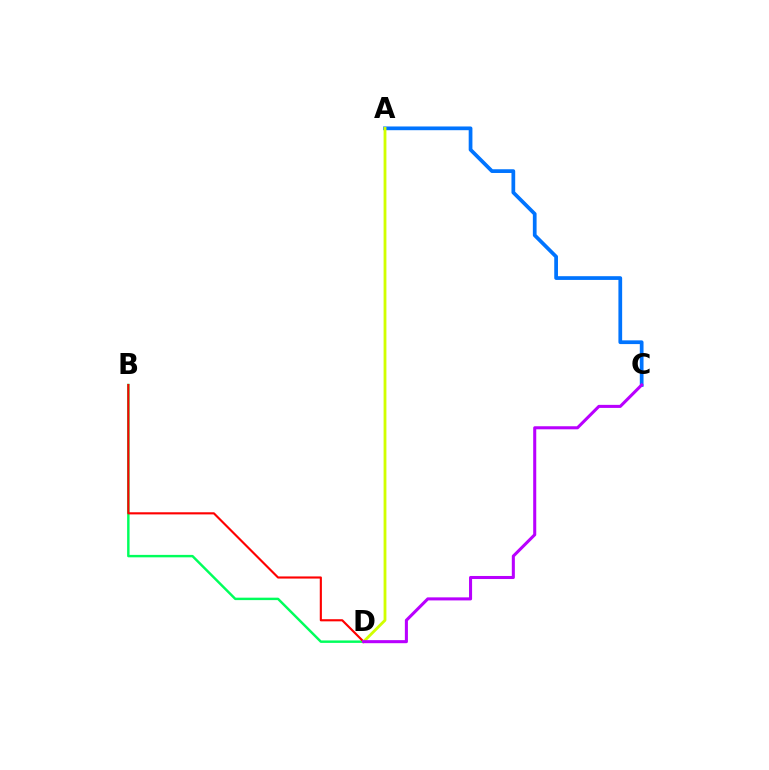{('B', 'D'): [{'color': '#00ff5c', 'line_style': 'solid', 'thickness': 1.76}, {'color': '#ff0000', 'line_style': 'solid', 'thickness': 1.54}], ('A', 'C'): [{'color': '#0074ff', 'line_style': 'solid', 'thickness': 2.69}], ('A', 'D'): [{'color': '#d1ff00', 'line_style': 'solid', 'thickness': 2.03}], ('C', 'D'): [{'color': '#b900ff', 'line_style': 'solid', 'thickness': 2.2}]}